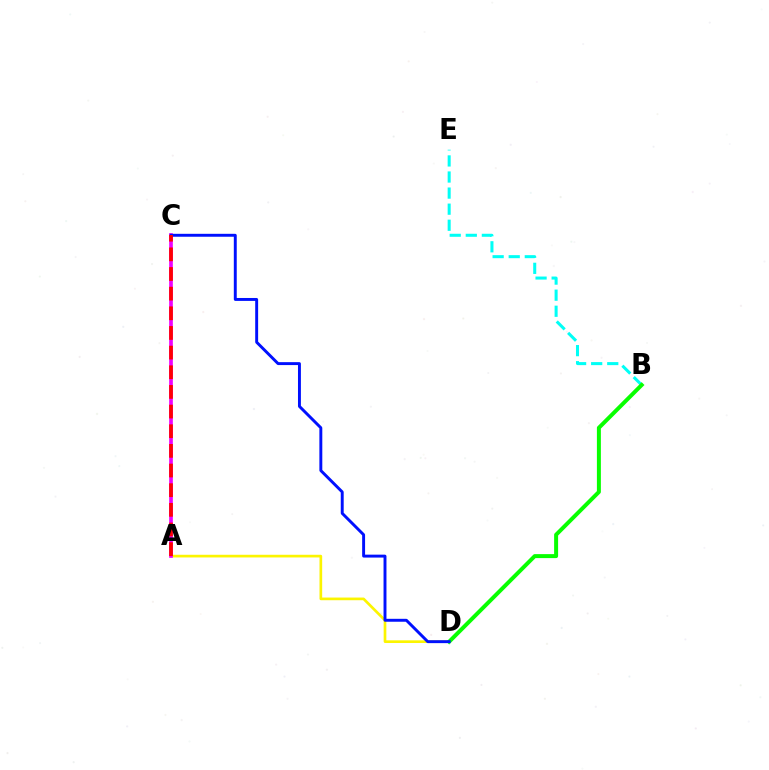{('A', 'D'): [{'color': '#fcf500', 'line_style': 'solid', 'thickness': 1.93}], ('B', 'E'): [{'color': '#00fff6', 'line_style': 'dashed', 'thickness': 2.18}], ('A', 'C'): [{'color': '#ee00ff', 'line_style': 'solid', 'thickness': 2.65}, {'color': '#ff0000', 'line_style': 'dashed', 'thickness': 2.67}], ('B', 'D'): [{'color': '#08ff00', 'line_style': 'solid', 'thickness': 2.86}], ('C', 'D'): [{'color': '#0010ff', 'line_style': 'solid', 'thickness': 2.11}]}